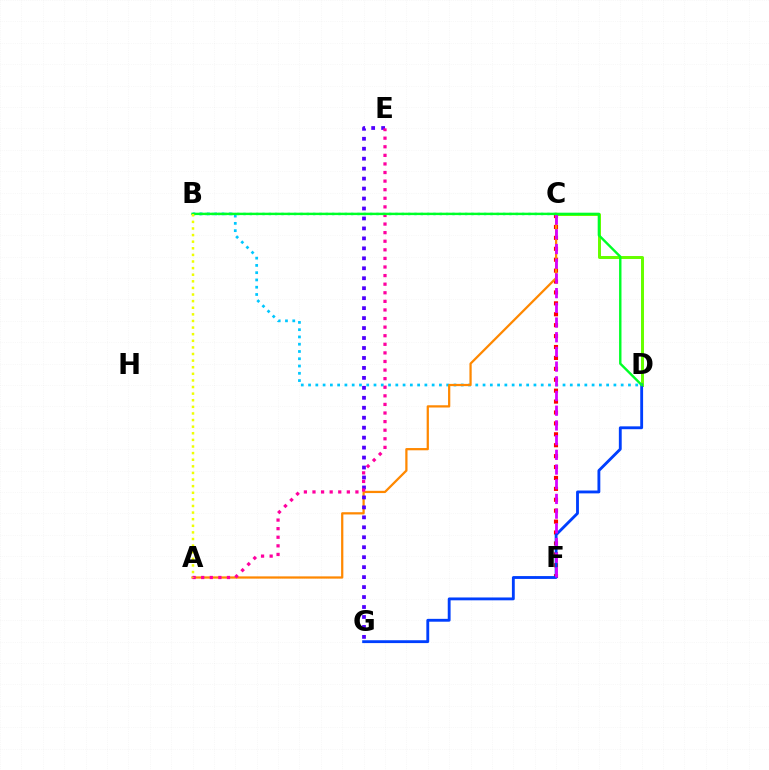{('C', 'D'): [{'color': '#66ff00', 'line_style': 'solid', 'thickness': 2.15}], ('C', 'F'): [{'color': '#ff0000', 'line_style': 'dotted', 'thickness': 2.96}, {'color': '#d600ff', 'line_style': 'dashed', 'thickness': 2.0}], ('B', 'D'): [{'color': '#00c7ff', 'line_style': 'dotted', 'thickness': 1.98}, {'color': '#00ff27', 'line_style': 'solid', 'thickness': 1.73}], ('A', 'C'): [{'color': '#ff8800', 'line_style': 'solid', 'thickness': 1.62}], ('E', 'G'): [{'color': '#4f00ff', 'line_style': 'dotted', 'thickness': 2.71}], ('B', 'C'): [{'color': '#00ffaf', 'line_style': 'dotted', 'thickness': 1.72}], ('A', 'E'): [{'color': '#ff00a0', 'line_style': 'dotted', 'thickness': 2.33}], ('D', 'G'): [{'color': '#003fff', 'line_style': 'solid', 'thickness': 2.05}], ('A', 'B'): [{'color': '#eeff00', 'line_style': 'dotted', 'thickness': 1.8}]}